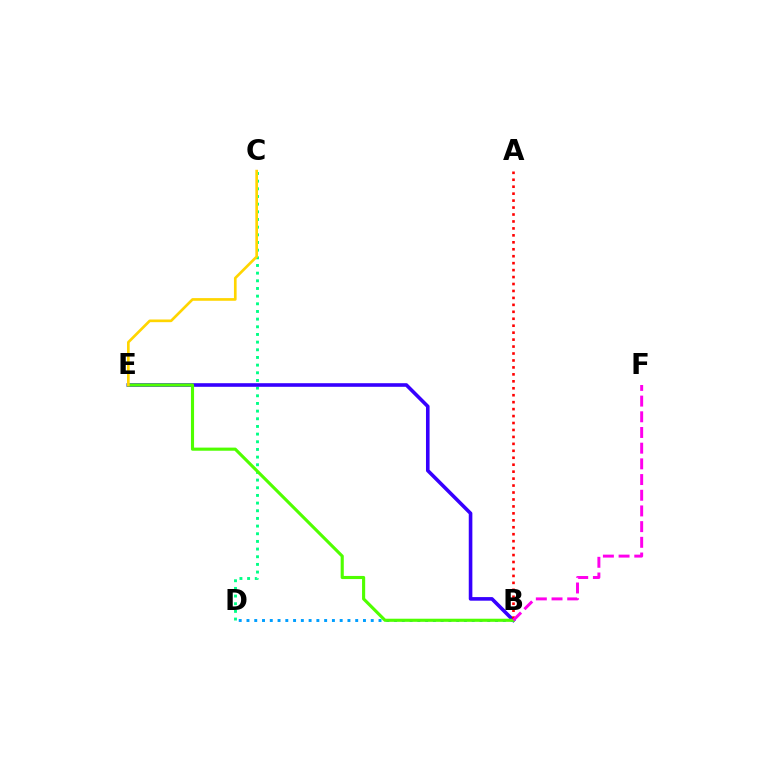{('C', 'D'): [{'color': '#00ff86', 'line_style': 'dotted', 'thickness': 2.08}], ('B', 'E'): [{'color': '#3700ff', 'line_style': 'solid', 'thickness': 2.6}, {'color': '#4fff00', 'line_style': 'solid', 'thickness': 2.25}], ('B', 'D'): [{'color': '#009eff', 'line_style': 'dotted', 'thickness': 2.11}], ('C', 'E'): [{'color': '#ffd500', 'line_style': 'solid', 'thickness': 1.92}], ('A', 'B'): [{'color': '#ff0000', 'line_style': 'dotted', 'thickness': 1.89}], ('B', 'F'): [{'color': '#ff00ed', 'line_style': 'dashed', 'thickness': 2.13}]}